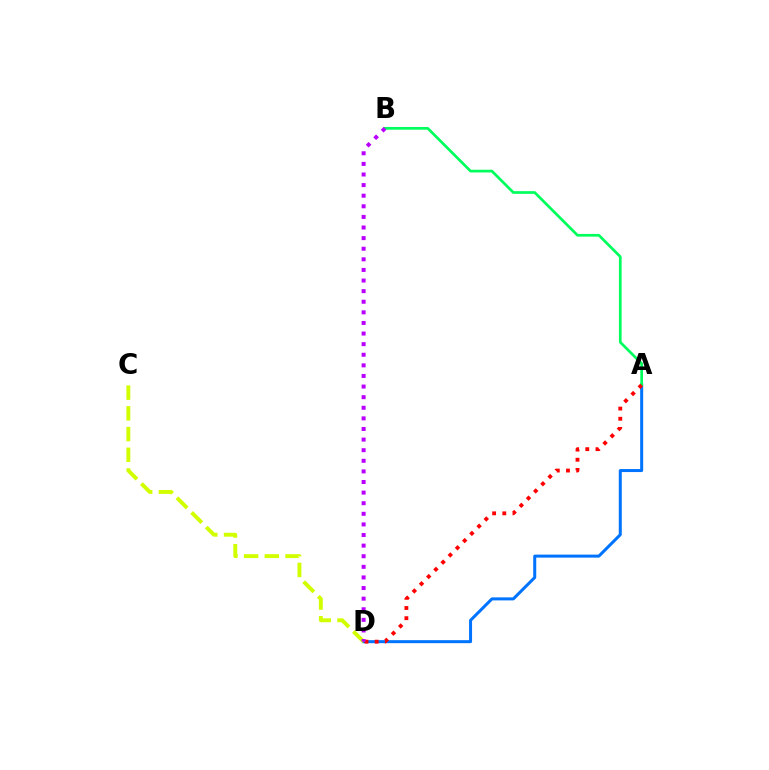{('A', 'D'): [{'color': '#0074ff', 'line_style': 'solid', 'thickness': 2.17}, {'color': '#ff0000', 'line_style': 'dotted', 'thickness': 2.76}], ('A', 'B'): [{'color': '#00ff5c', 'line_style': 'solid', 'thickness': 1.95}], ('C', 'D'): [{'color': '#d1ff00', 'line_style': 'dashed', 'thickness': 2.81}], ('B', 'D'): [{'color': '#b900ff', 'line_style': 'dotted', 'thickness': 2.88}]}